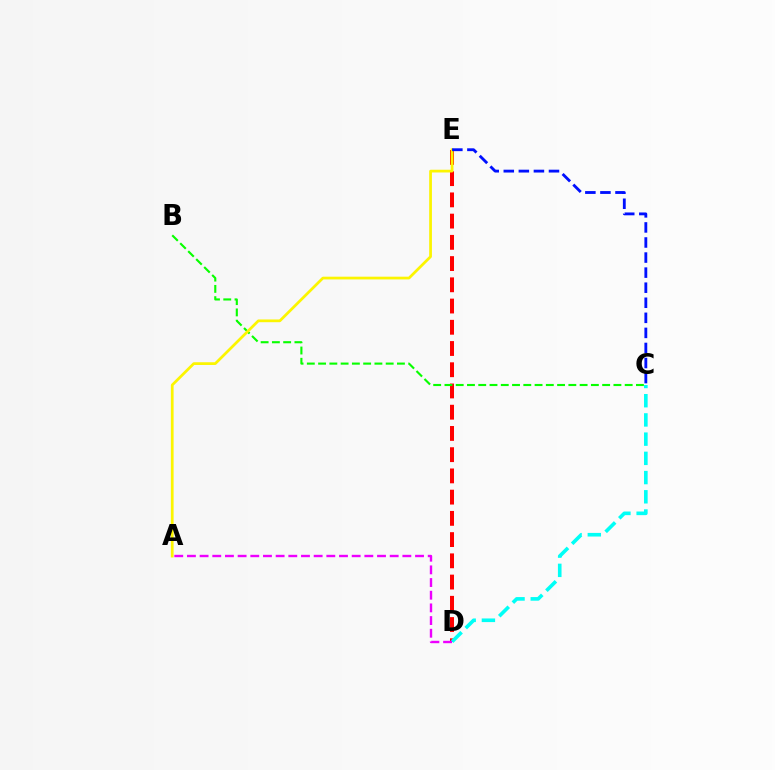{('D', 'E'): [{'color': '#ff0000', 'line_style': 'dashed', 'thickness': 2.88}], ('B', 'C'): [{'color': '#08ff00', 'line_style': 'dashed', 'thickness': 1.53}], ('C', 'D'): [{'color': '#00fff6', 'line_style': 'dashed', 'thickness': 2.61}], ('A', 'D'): [{'color': '#ee00ff', 'line_style': 'dashed', 'thickness': 1.72}], ('A', 'E'): [{'color': '#fcf500', 'line_style': 'solid', 'thickness': 1.97}], ('C', 'E'): [{'color': '#0010ff', 'line_style': 'dashed', 'thickness': 2.05}]}